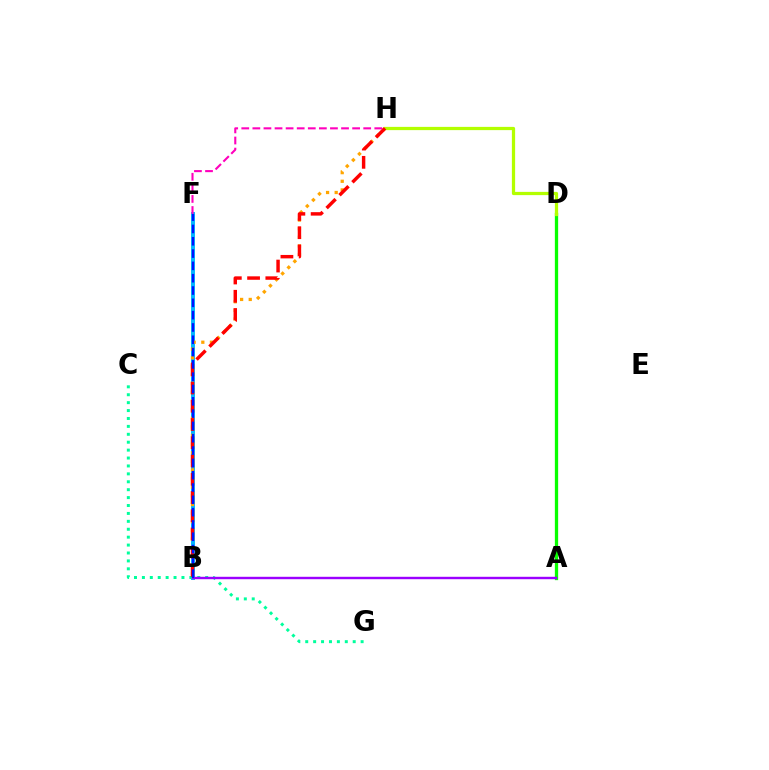{('B', 'F'): [{'color': '#00b5ff', 'line_style': 'solid', 'thickness': 2.82}, {'color': '#0010ff', 'line_style': 'dashed', 'thickness': 1.67}], ('A', 'D'): [{'color': '#08ff00', 'line_style': 'solid', 'thickness': 2.37}], ('D', 'H'): [{'color': '#b3ff00', 'line_style': 'solid', 'thickness': 2.33}], ('C', 'G'): [{'color': '#00ff9d', 'line_style': 'dotted', 'thickness': 2.15}], ('B', 'H'): [{'color': '#ffa500', 'line_style': 'dotted', 'thickness': 2.34}, {'color': '#ff0000', 'line_style': 'dashed', 'thickness': 2.48}], ('A', 'B'): [{'color': '#9b00ff', 'line_style': 'solid', 'thickness': 1.74}], ('F', 'H'): [{'color': '#ff00bd', 'line_style': 'dashed', 'thickness': 1.51}]}